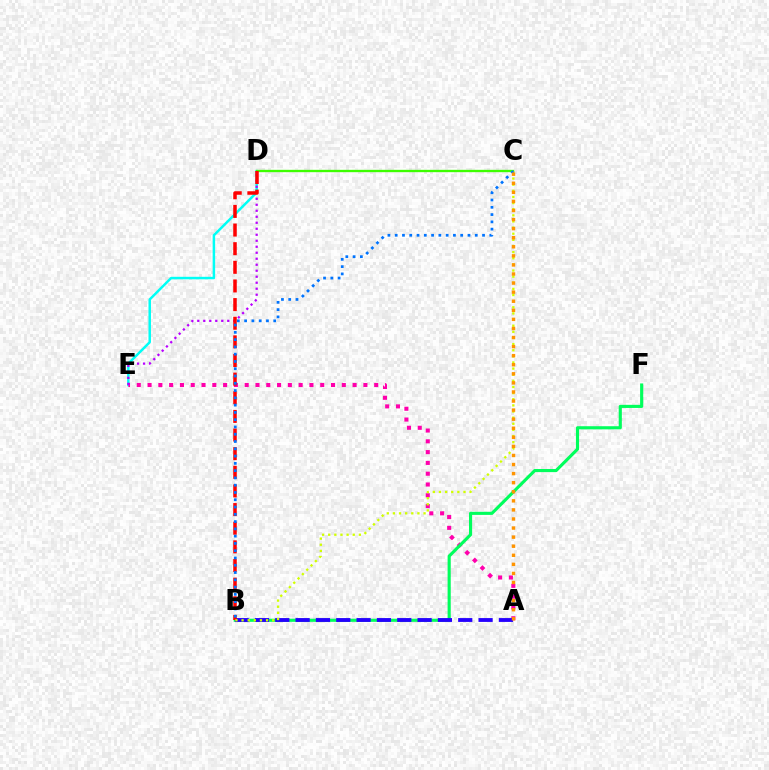{('D', 'E'): [{'color': '#00fff6', 'line_style': 'solid', 'thickness': 1.79}, {'color': '#b900ff', 'line_style': 'dotted', 'thickness': 1.63}], ('A', 'E'): [{'color': '#ff00ac', 'line_style': 'dotted', 'thickness': 2.93}], ('B', 'F'): [{'color': '#00ff5c', 'line_style': 'solid', 'thickness': 2.25}], ('C', 'D'): [{'color': '#3dff00', 'line_style': 'solid', 'thickness': 1.69}], ('A', 'B'): [{'color': '#2500ff', 'line_style': 'dashed', 'thickness': 2.76}], ('B', 'D'): [{'color': '#ff0000', 'line_style': 'dashed', 'thickness': 2.53}], ('B', 'C'): [{'color': '#d1ff00', 'line_style': 'dotted', 'thickness': 1.67}, {'color': '#0074ff', 'line_style': 'dotted', 'thickness': 1.98}], ('A', 'C'): [{'color': '#ff9400', 'line_style': 'dotted', 'thickness': 2.47}]}